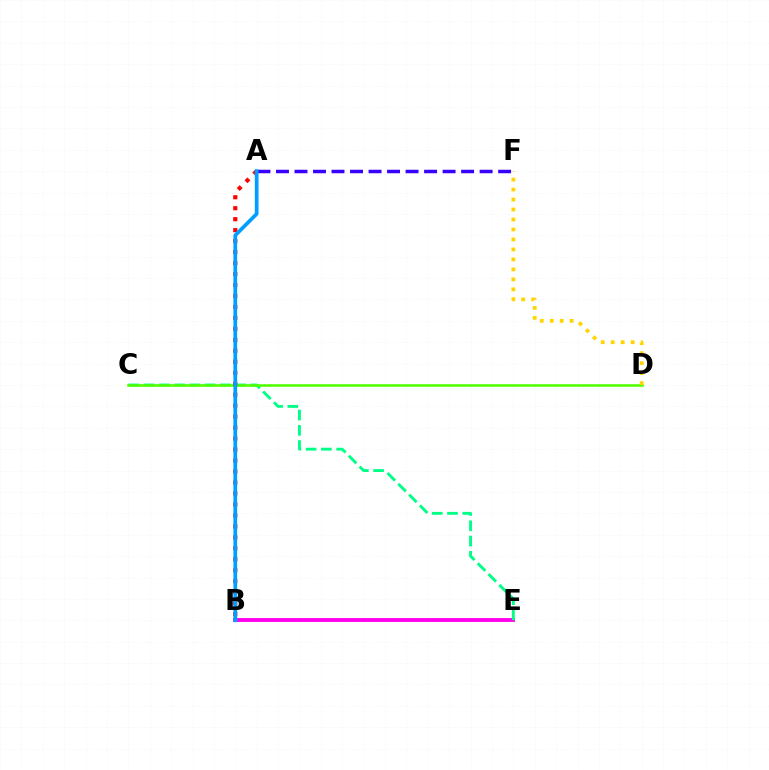{('A', 'F'): [{'color': '#3700ff', 'line_style': 'dashed', 'thickness': 2.51}], ('B', 'E'): [{'color': '#ff00ed', 'line_style': 'solid', 'thickness': 2.8}], ('C', 'E'): [{'color': '#00ff86', 'line_style': 'dashed', 'thickness': 2.07}], ('C', 'D'): [{'color': '#4fff00', 'line_style': 'solid', 'thickness': 1.84}], ('D', 'F'): [{'color': '#ffd500', 'line_style': 'dotted', 'thickness': 2.71}], ('A', 'B'): [{'color': '#ff0000', 'line_style': 'dotted', 'thickness': 2.98}, {'color': '#009eff', 'line_style': 'solid', 'thickness': 2.68}]}